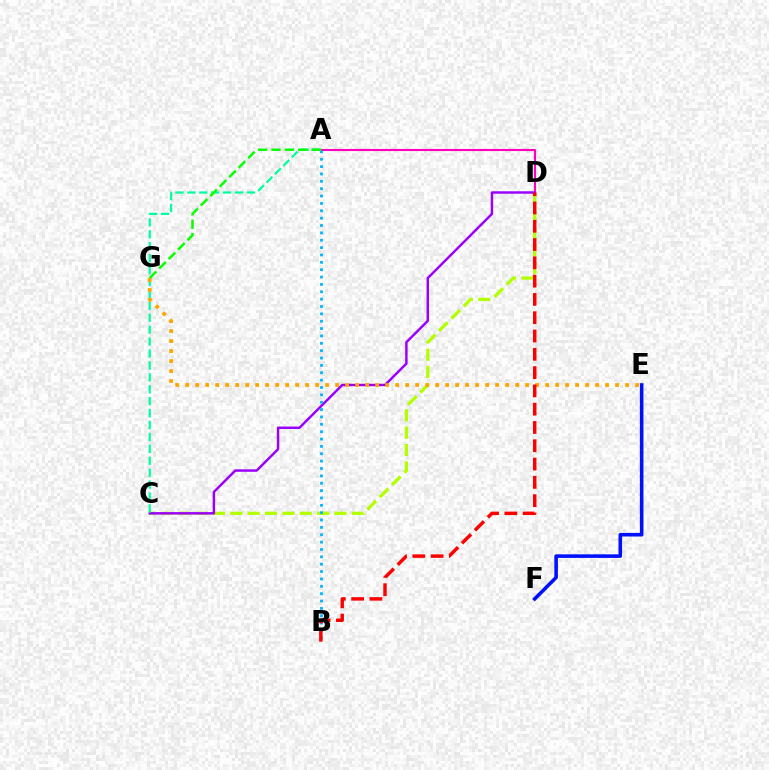{('A', 'D'): [{'color': '#ff00bd', 'line_style': 'solid', 'thickness': 1.51}], ('C', 'D'): [{'color': '#b3ff00', 'line_style': 'dashed', 'thickness': 2.36}, {'color': '#9b00ff', 'line_style': 'solid', 'thickness': 1.77}], ('A', 'C'): [{'color': '#00ff9d', 'line_style': 'dashed', 'thickness': 1.62}], ('E', 'G'): [{'color': '#ffa500', 'line_style': 'dotted', 'thickness': 2.72}], ('A', 'B'): [{'color': '#00b5ff', 'line_style': 'dotted', 'thickness': 2.0}], ('B', 'D'): [{'color': '#ff0000', 'line_style': 'dashed', 'thickness': 2.48}], ('A', 'G'): [{'color': '#08ff00', 'line_style': 'dashed', 'thickness': 1.82}], ('E', 'F'): [{'color': '#0010ff', 'line_style': 'solid', 'thickness': 2.57}]}